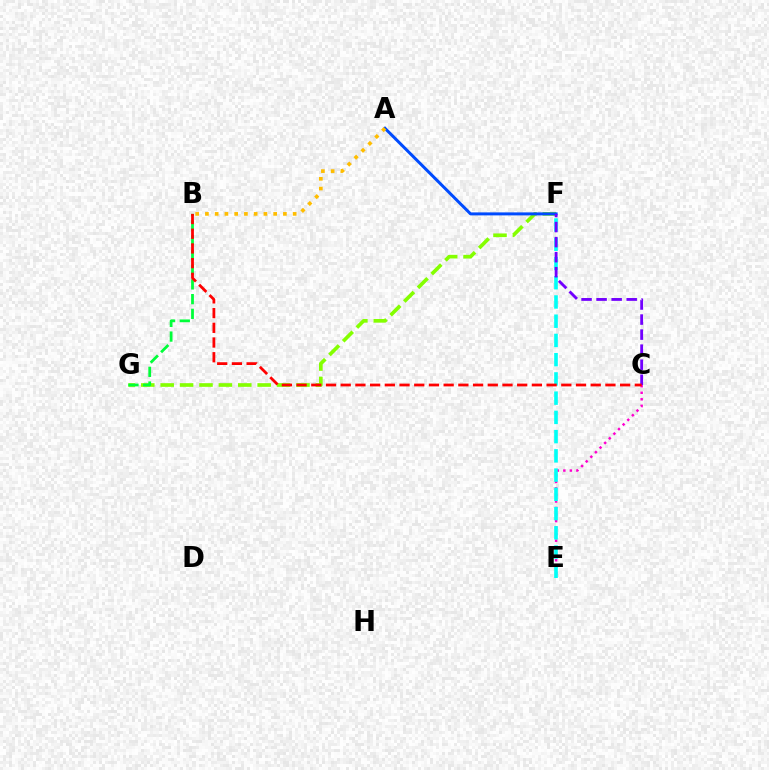{('F', 'G'): [{'color': '#84ff00', 'line_style': 'dashed', 'thickness': 2.64}], ('C', 'E'): [{'color': '#ff00cf', 'line_style': 'dotted', 'thickness': 1.77}], ('E', 'F'): [{'color': '#00fff6', 'line_style': 'dashed', 'thickness': 2.61}], ('B', 'G'): [{'color': '#00ff39', 'line_style': 'dashed', 'thickness': 2.0}], ('A', 'F'): [{'color': '#004bff', 'line_style': 'solid', 'thickness': 2.16}], ('C', 'F'): [{'color': '#7200ff', 'line_style': 'dashed', 'thickness': 2.04}], ('B', 'C'): [{'color': '#ff0000', 'line_style': 'dashed', 'thickness': 2.0}], ('A', 'B'): [{'color': '#ffbd00', 'line_style': 'dotted', 'thickness': 2.65}]}